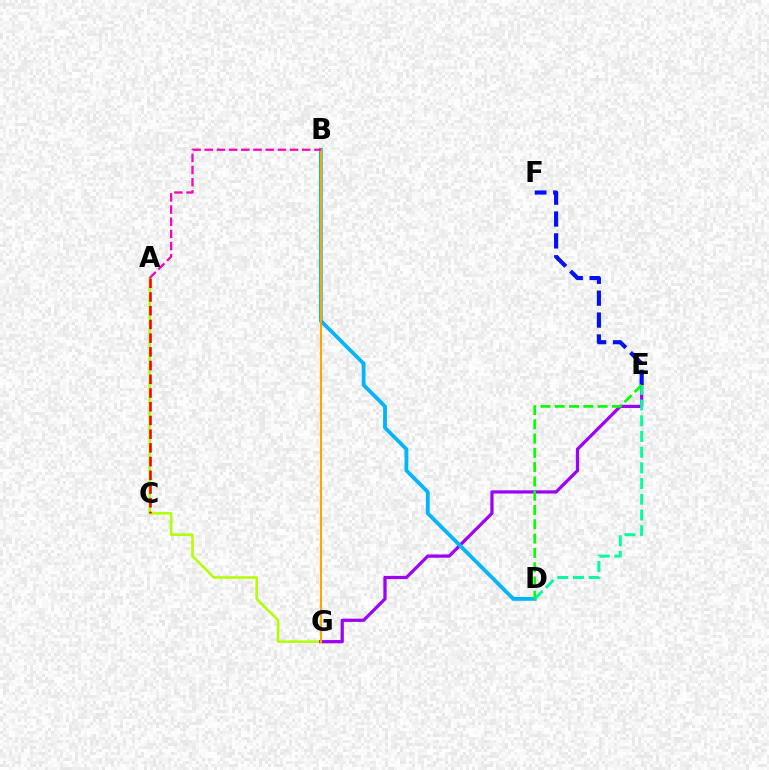{('A', 'G'): [{'color': '#b3ff00', 'line_style': 'solid', 'thickness': 1.83}], ('E', 'G'): [{'color': '#9b00ff', 'line_style': 'solid', 'thickness': 2.32}], ('B', 'D'): [{'color': '#00b5ff', 'line_style': 'solid', 'thickness': 2.74}], ('D', 'E'): [{'color': '#00ff9d', 'line_style': 'dashed', 'thickness': 2.13}, {'color': '#08ff00', 'line_style': 'dashed', 'thickness': 1.94}], ('A', 'C'): [{'color': '#ff0000', 'line_style': 'dashed', 'thickness': 1.86}], ('B', 'G'): [{'color': '#ffa500', 'line_style': 'solid', 'thickness': 1.56}], ('E', 'F'): [{'color': '#0010ff', 'line_style': 'dashed', 'thickness': 2.97}], ('A', 'B'): [{'color': '#ff00bd', 'line_style': 'dashed', 'thickness': 1.66}]}